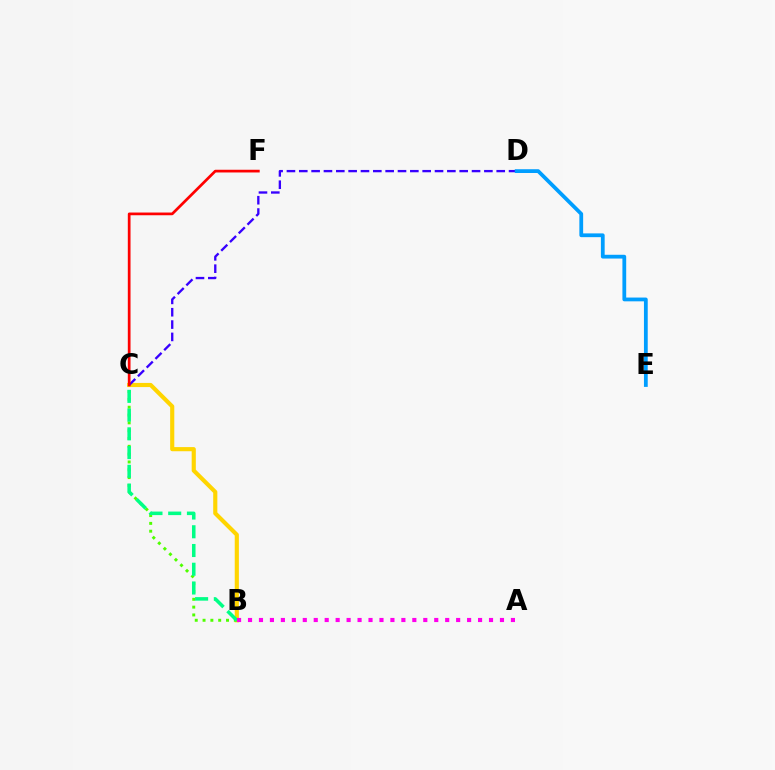{('B', 'C'): [{'color': '#ffd500', 'line_style': 'solid', 'thickness': 2.98}, {'color': '#4fff00', 'line_style': 'dotted', 'thickness': 2.12}, {'color': '#00ff86', 'line_style': 'dashed', 'thickness': 2.55}], ('C', 'D'): [{'color': '#3700ff', 'line_style': 'dashed', 'thickness': 1.68}], ('C', 'F'): [{'color': '#ff0000', 'line_style': 'solid', 'thickness': 1.96}], ('D', 'E'): [{'color': '#009eff', 'line_style': 'solid', 'thickness': 2.72}], ('A', 'B'): [{'color': '#ff00ed', 'line_style': 'dotted', 'thickness': 2.98}]}